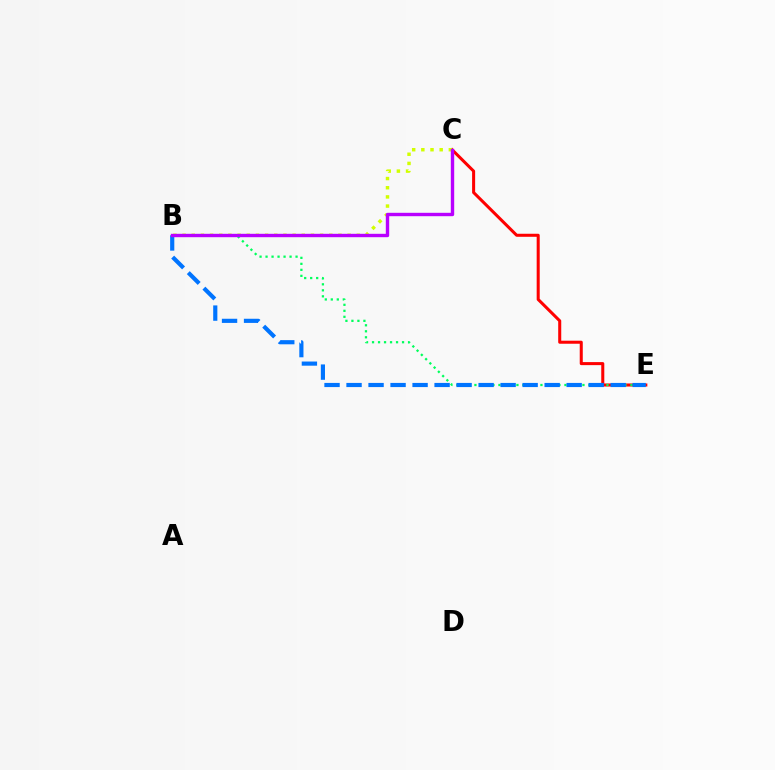{('C', 'E'): [{'color': '#ff0000', 'line_style': 'solid', 'thickness': 2.19}], ('B', 'C'): [{'color': '#d1ff00', 'line_style': 'dotted', 'thickness': 2.49}, {'color': '#b900ff', 'line_style': 'solid', 'thickness': 2.44}], ('B', 'E'): [{'color': '#00ff5c', 'line_style': 'dotted', 'thickness': 1.63}, {'color': '#0074ff', 'line_style': 'dashed', 'thickness': 2.99}]}